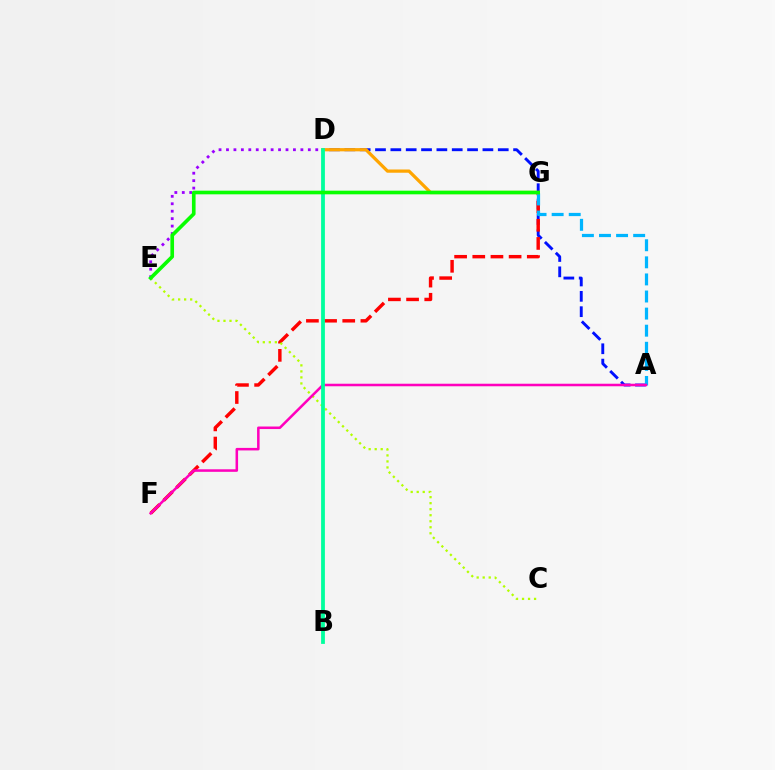{('A', 'D'): [{'color': '#0010ff', 'line_style': 'dashed', 'thickness': 2.08}], ('F', 'G'): [{'color': '#ff0000', 'line_style': 'dashed', 'thickness': 2.47}], ('A', 'G'): [{'color': '#00b5ff', 'line_style': 'dashed', 'thickness': 2.32}], ('C', 'E'): [{'color': '#b3ff00', 'line_style': 'dotted', 'thickness': 1.64}], ('D', 'G'): [{'color': '#ffa500', 'line_style': 'solid', 'thickness': 2.33}], ('D', 'E'): [{'color': '#9b00ff', 'line_style': 'dotted', 'thickness': 2.02}], ('A', 'F'): [{'color': '#ff00bd', 'line_style': 'solid', 'thickness': 1.83}], ('B', 'D'): [{'color': '#00ff9d', 'line_style': 'solid', 'thickness': 2.73}], ('E', 'G'): [{'color': '#08ff00', 'line_style': 'solid', 'thickness': 2.62}]}